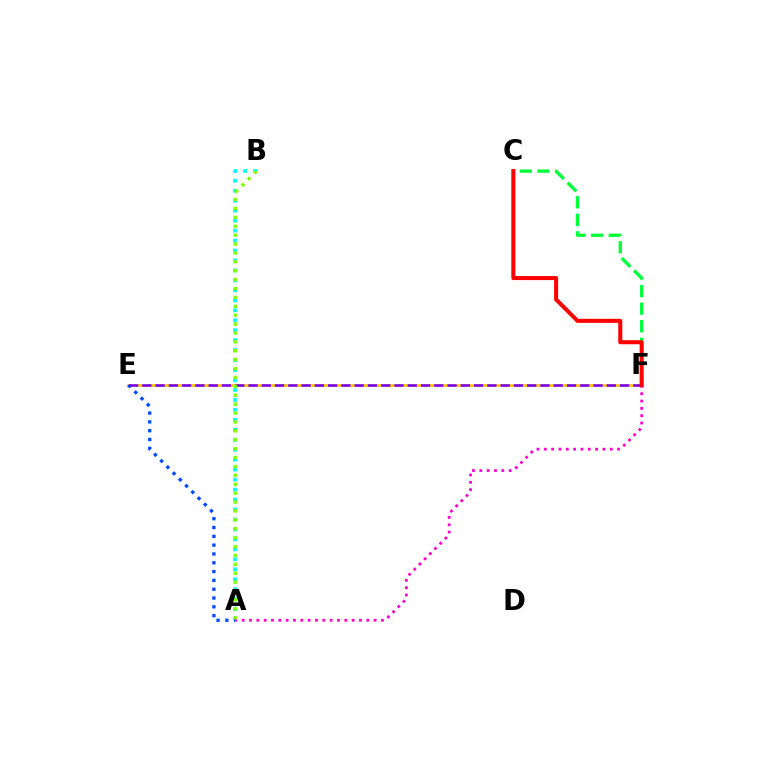{('E', 'F'): [{'color': '#ffbd00', 'line_style': 'solid', 'thickness': 1.89}, {'color': '#7200ff', 'line_style': 'dashed', 'thickness': 1.8}], ('A', 'B'): [{'color': '#00fff6', 'line_style': 'dotted', 'thickness': 2.71}, {'color': '#84ff00', 'line_style': 'dotted', 'thickness': 2.42}], ('A', 'F'): [{'color': '#ff00cf', 'line_style': 'dotted', 'thickness': 1.99}], ('A', 'E'): [{'color': '#004bff', 'line_style': 'dotted', 'thickness': 2.39}], ('C', 'F'): [{'color': '#00ff39', 'line_style': 'dashed', 'thickness': 2.39}, {'color': '#ff0000', 'line_style': 'solid', 'thickness': 2.91}]}